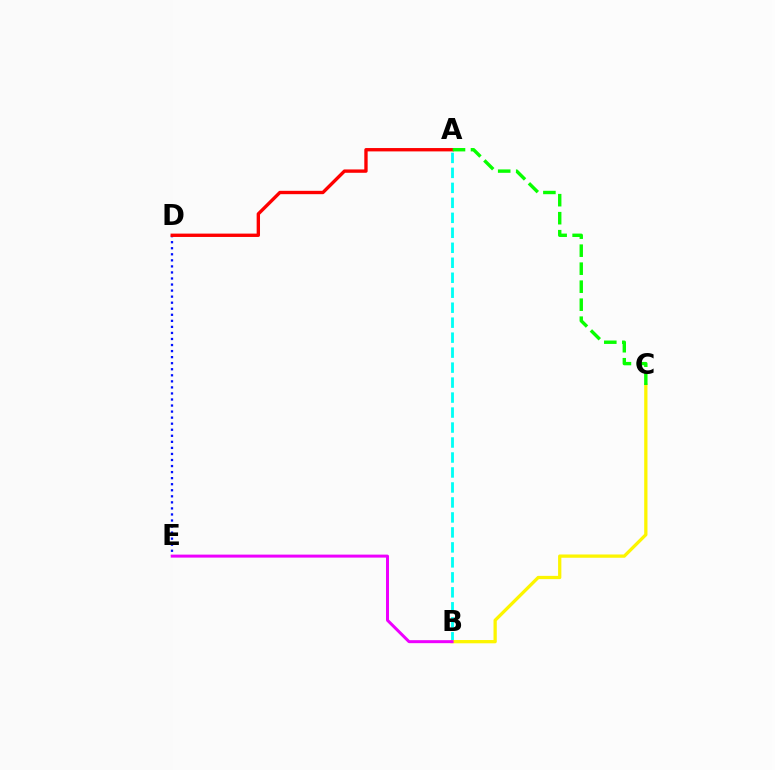{('A', 'B'): [{'color': '#00fff6', 'line_style': 'dashed', 'thickness': 2.04}], ('B', 'C'): [{'color': '#fcf500', 'line_style': 'solid', 'thickness': 2.36}], ('D', 'E'): [{'color': '#0010ff', 'line_style': 'dotted', 'thickness': 1.64}], ('A', 'D'): [{'color': '#ff0000', 'line_style': 'solid', 'thickness': 2.41}], ('B', 'E'): [{'color': '#ee00ff', 'line_style': 'solid', 'thickness': 2.16}], ('A', 'C'): [{'color': '#08ff00', 'line_style': 'dashed', 'thickness': 2.45}]}